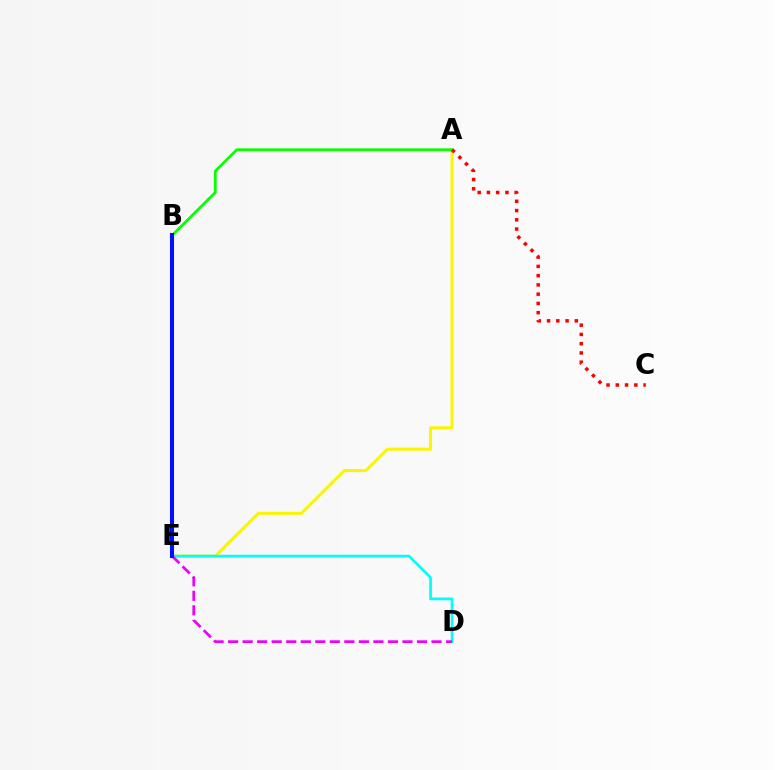{('A', 'E'): [{'color': '#fcf500', 'line_style': 'solid', 'thickness': 2.18}], ('A', 'B'): [{'color': '#08ff00', 'line_style': 'solid', 'thickness': 1.99}], ('A', 'C'): [{'color': '#ff0000', 'line_style': 'dotted', 'thickness': 2.52}], ('D', 'E'): [{'color': '#00fff6', 'line_style': 'solid', 'thickness': 1.95}, {'color': '#ee00ff', 'line_style': 'dashed', 'thickness': 1.97}], ('B', 'E'): [{'color': '#0010ff', 'line_style': 'solid', 'thickness': 2.93}]}